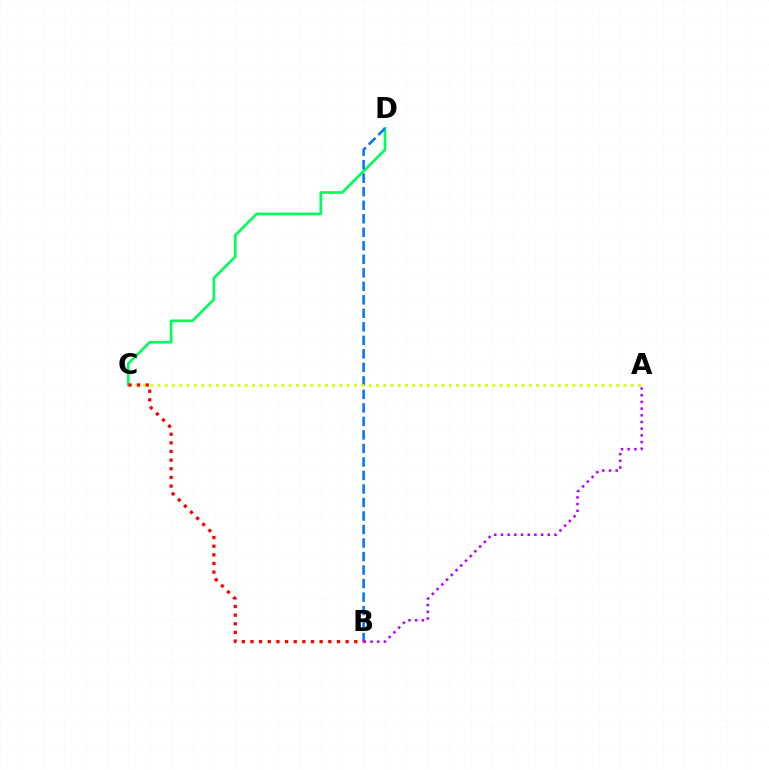{('C', 'D'): [{'color': '#00ff5c', 'line_style': 'solid', 'thickness': 1.93}], ('B', 'D'): [{'color': '#0074ff', 'line_style': 'dashed', 'thickness': 1.84}], ('A', 'C'): [{'color': '#d1ff00', 'line_style': 'dotted', 'thickness': 1.98}], ('B', 'C'): [{'color': '#ff0000', 'line_style': 'dotted', 'thickness': 2.35}], ('A', 'B'): [{'color': '#b900ff', 'line_style': 'dotted', 'thickness': 1.82}]}